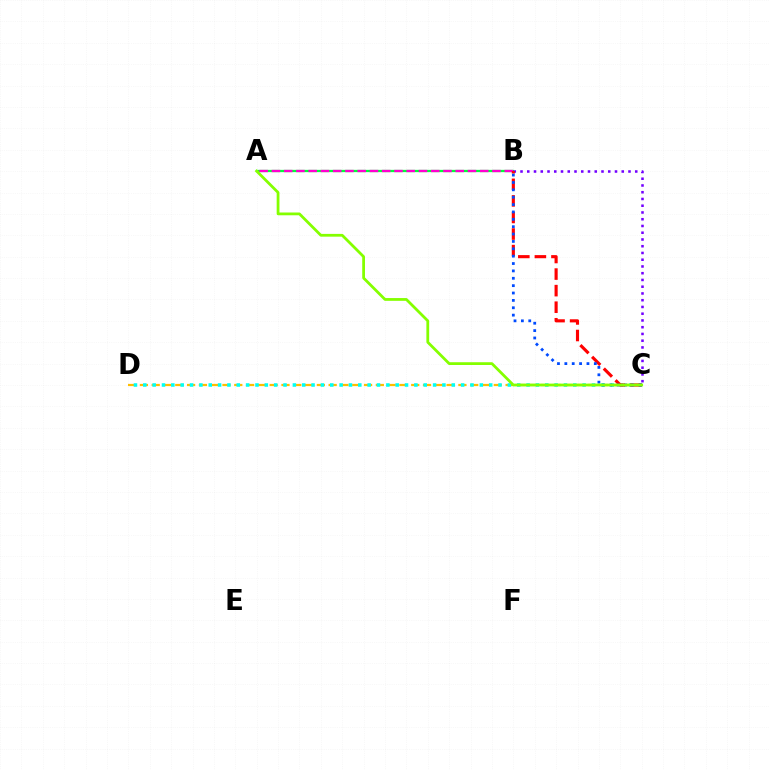{('C', 'D'): [{'color': '#ffbd00', 'line_style': 'dashed', 'thickness': 1.6}, {'color': '#00fff6', 'line_style': 'dotted', 'thickness': 2.54}], ('A', 'B'): [{'color': '#00ff39', 'line_style': 'solid', 'thickness': 1.64}, {'color': '#ff00cf', 'line_style': 'dashed', 'thickness': 1.66}], ('B', 'C'): [{'color': '#7200ff', 'line_style': 'dotted', 'thickness': 1.83}, {'color': '#ff0000', 'line_style': 'dashed', 'thickness': 2.25}, {'color': '#004bff', 'line_style': 'dotted', 'thickness': 2.0}], ('A', 'C'): [{'color': '#84ff00', 'line_style': 'solid', 'thickness': 2.0}]}